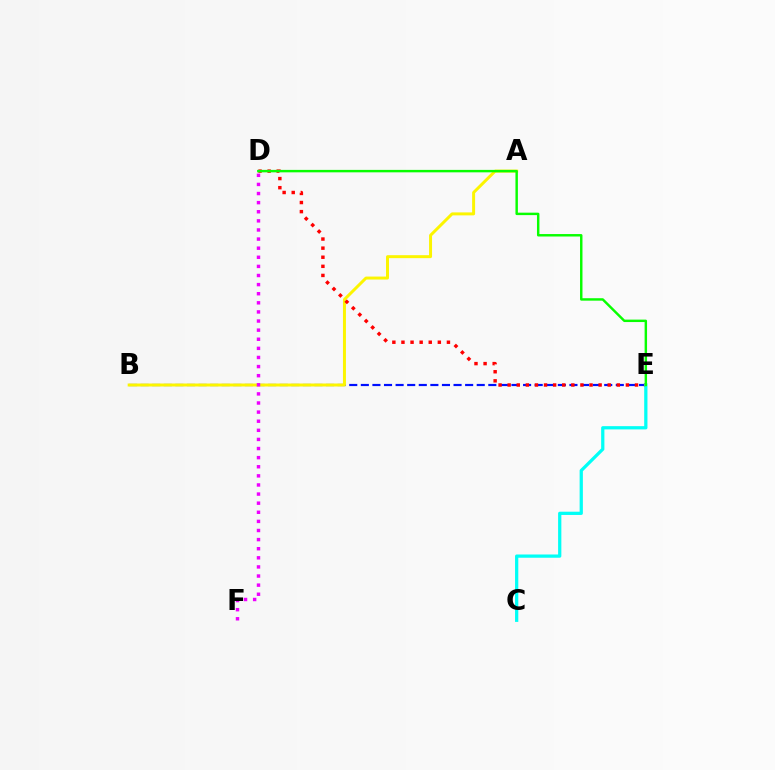{('B', 'E'): [{'color': '#0010ff', 'line_style': 'dashed', 'thickness': 1.57}], ('A', 'B'): [{'color': '#fcf500', 'line_style': 'solid', 'thickness': 2.14}], ('D', 'E'): [{'color': '#ff0000', 'line_style': 'dotted', 'thickness': 2.47}, {'color': '#08ff00', 'line_style': 'solid', 'thickness': 1.76}], ('C', 'E'): [{'color': '#00fff6', 'line_style': 'solid', 'thickness': 2.34}], ('D', 'F'): [{'color': '#ee00ff', 'line_style': 'dotted', 'thickness': 2.47}]}